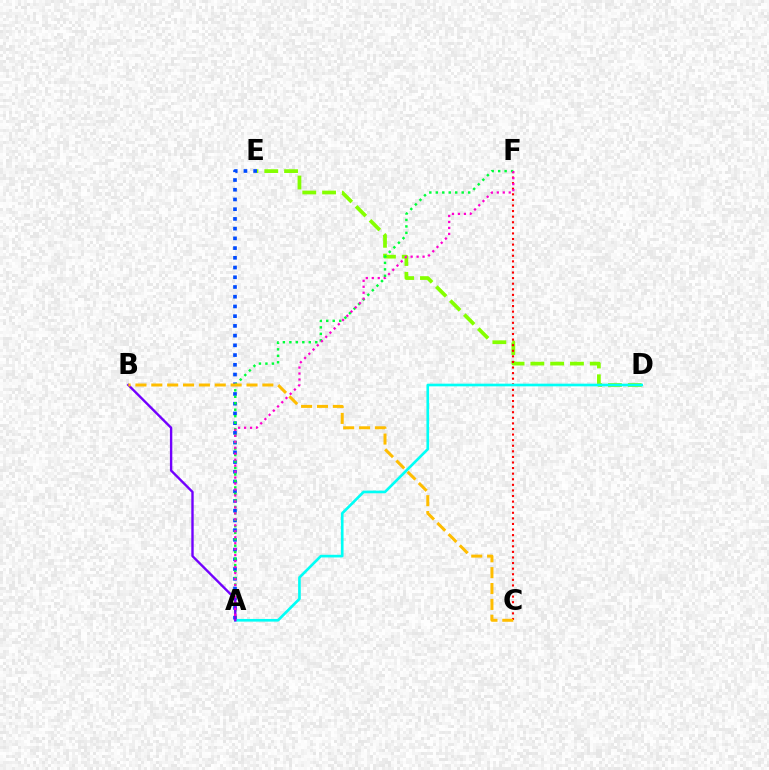{('D', 'E'): [{'color': '#84ff00', 'line_style': 'dashed', 'thickness': 2.69}], ('C', 'F'): [{'color': '#ff0000', 'line_style': 'dotted', 'thickness': 1.52}], ('A', 'E'): [{'color': '#004bff', 'line_style': 'dotted', 'thickness': 2.64}], ('A', 'D'): [{'color': '#00fff6', 'line_style': 'solid', 'thickness': 1.92}], ('A', 'F'): [{'color': '#00ff39', 'line_style': 'dotted', 'thickness': 1.76}, {'color': '#ff00cf', 'line_style': 'dotted', 'thickness': 1.62}], ('A', 'B'): [{'color': '#7200ff', 'line_style': 'solid', 'thickness': 1.72}], ('B', 'C'): [{'color': '#ffbd00', 'line_style': 'dashed', 'thickness': 2.16}]}